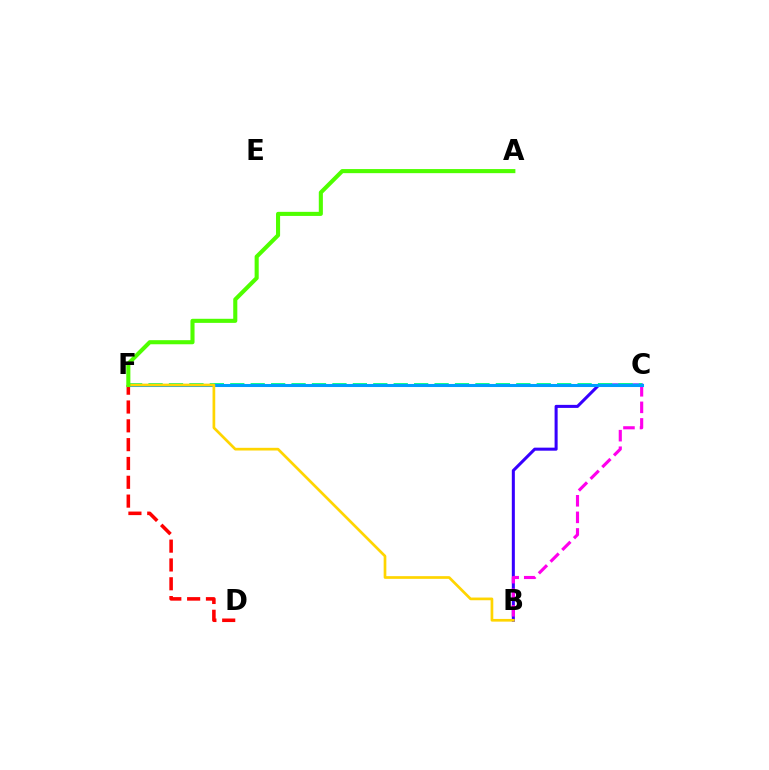{('D', 'F'): [{'color': '#ff0000', 'line_style': 'dashed', 'thickness': 2.56}], ('B', 'C'): [{'color': '#3700ff', 'line_style': 'solid', 'thickness': 2.19}, {'color': '#ff00ed', 'line_style': 'dashed', 'thickness': 2.25}], ('C', 'F'): [{'color': '#00ff86', 'line_style': 'dashed', 'thickness': 2.78}, {'color': '#009eff', 'line_style': 'solid', 'thickness': 2.2}], ('B', 'F'): [{'color': '#ffd500', 'line_style': 'solid', 'thickness': 1.94}], ('A', 'F'): [{'color': '#4fff00', 'line_style': 'solid', 'thickness': 2.94}]}